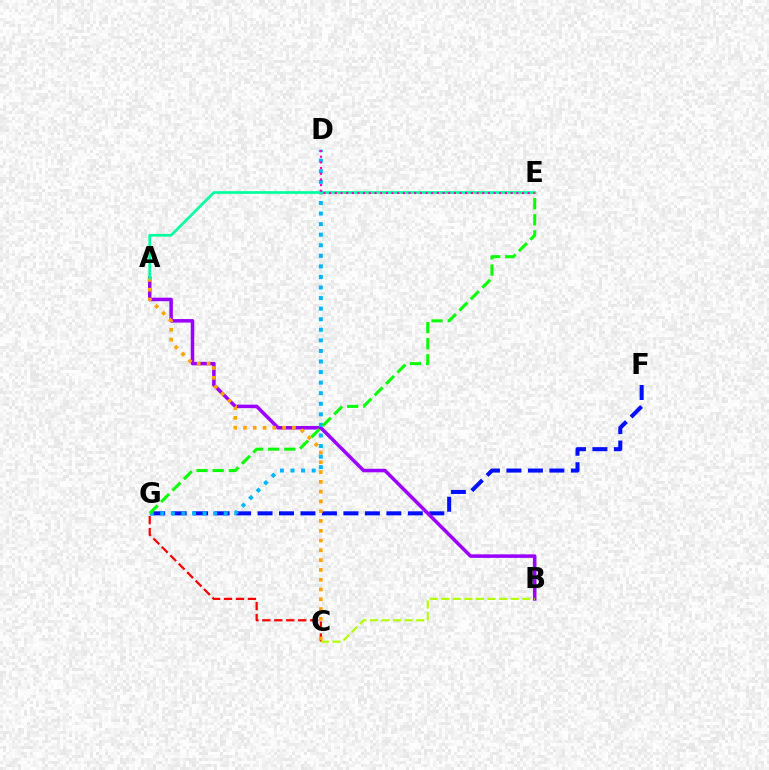{('C', 'G'): [{'color': '#ff0000', 'line_style': 'dashed', 'thickness': 1.62}], ('F', 'G'): [{'color': '#0010ff', 'line_style': 'dashed', 'thickness': 2.92}], ('A', 'B'): [{'color': '#9b00ff', 'line_style': 'solid', 'thickness': 2.53}], ('B', 'C'): [{'color': '#b3ff00', 'line_style': 'dashed', 'thickness': 1.57}], ('D', 'G'): [{'color': '#00b5ff', 'line_style': 'dotted', 'thickness': 2.87}], ('A', 'C'): [{'color': '#ffa500', 'line_style': 'dotted', 'thickness': 2.66}], ('A', 'E'): [{'color': '#00ff9d', 'line_style': 'solid', 'thickness': 1.94}], ('D', 'E'): [{'color': '#ff00bd', 'line_style': 'dotted', 'thickness': 1.54}], ('E', 'G'): [{'color': '#08ff00', 'line_style': 'dashed', 'thickness': 2.19}]}